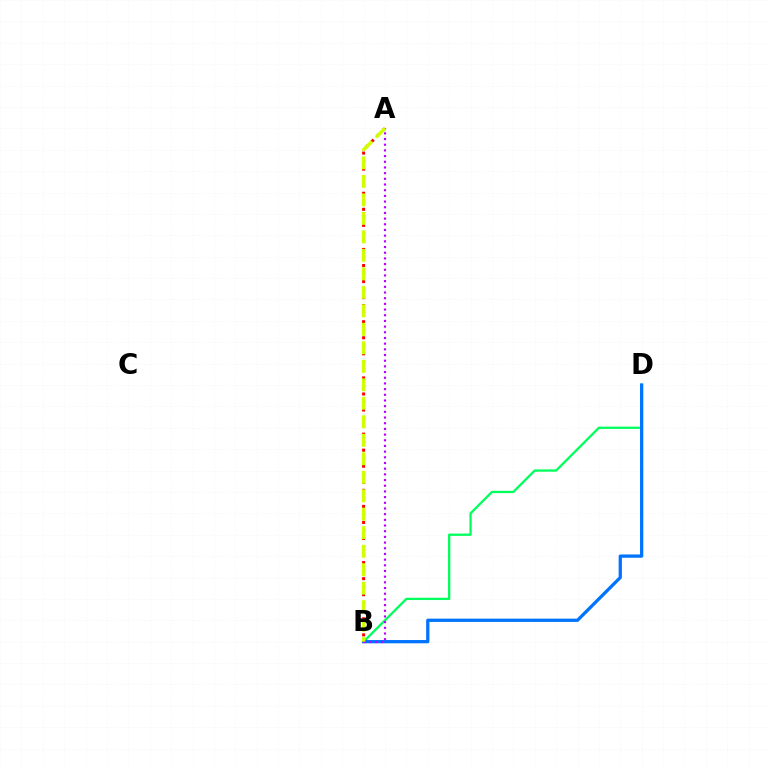{('B', 'D'): [{'color': '#00ff5c', 'line_style': 'solid', 'thickness': 1.65}, {'color': '#0074ff', 'line_style': 'solid', 'thickness': 2.35}], ('A', 'B'): [{'color': '#b900ff', 'line_style': 'dotted', 'thickness': 1.54}, {'color': '#ff0000', 'line_style': 'dotted', 'thickness': 2.18}, {'color': '#d1ff00', 'line_style': 'dashed', 'thickness': 2.51}]}